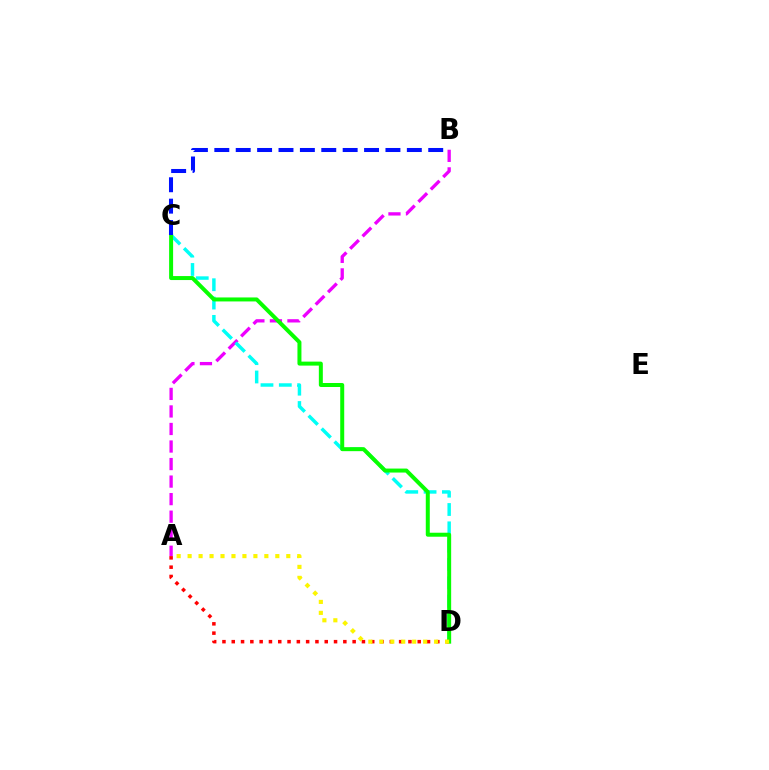{('A', 'B'): [{'color': '#ee00ff', 'line_style': 'dashed', 'thickness': 2.38}], ('C', 'D'): [{'color': '#00fff6', 'line_style': 'dashed', 'thickness': 2.49}, {'color': '#08ff00', 'line_style': 'solid', 'thickness': 2.87}], ('A', 'D'): [{'color': '#ff0000', 'line_style': 'dotted', 'thickness': 2.53}, {'color': '#fcf500', 'line_style': 'dotted', 'thickness': 2.98}], ('B', 'C'): [{'color': '#0010ff', 'line_style': 'dashed', 'thickness': 2.91}]}